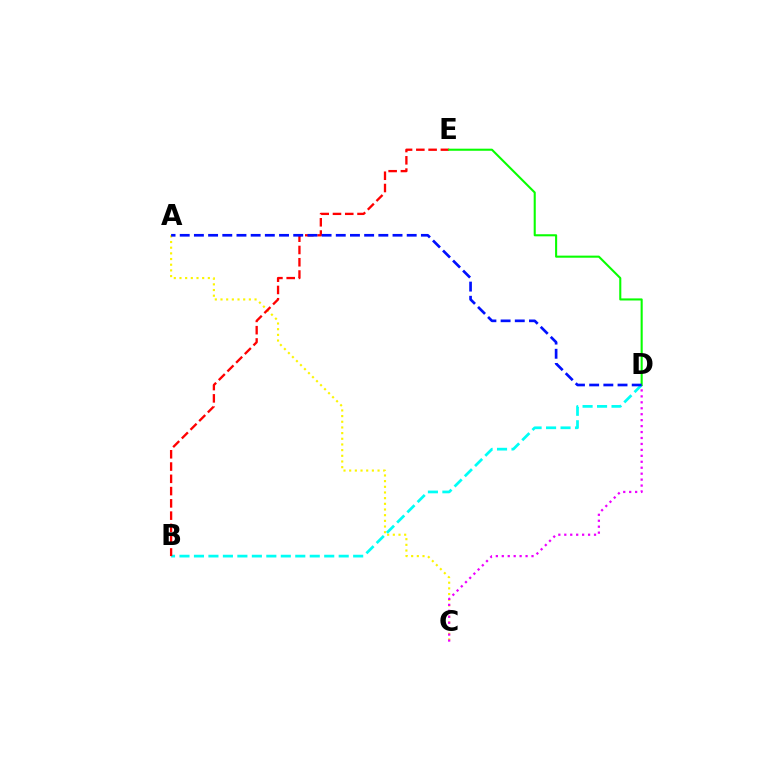{('A', 'C'): [{'color': '#fcf500', 'line_style': 'dotted', 'thickness': 1.54}], ('B', 'D'): [{'color': '#00fff6', 'line_style': 'dashed', 'thickness': 1.97}], ('C', 'D'): [{'color': '#ee00ff', 'line_style': 'dotted', 'thickness': 1.62}], ('B', 'E'): [{'color': '#ff0000', 'line_style': 'dashed', 'thickness': 1.67}], ('D', 'E'): [{'color': '#08ff00', 'line_style': 'solid', 'thickness': 1.5}], ('A', 'D'): [{'color': '#0010ff', 'line_style': 'dashed', 'thickness': 1.93}]}